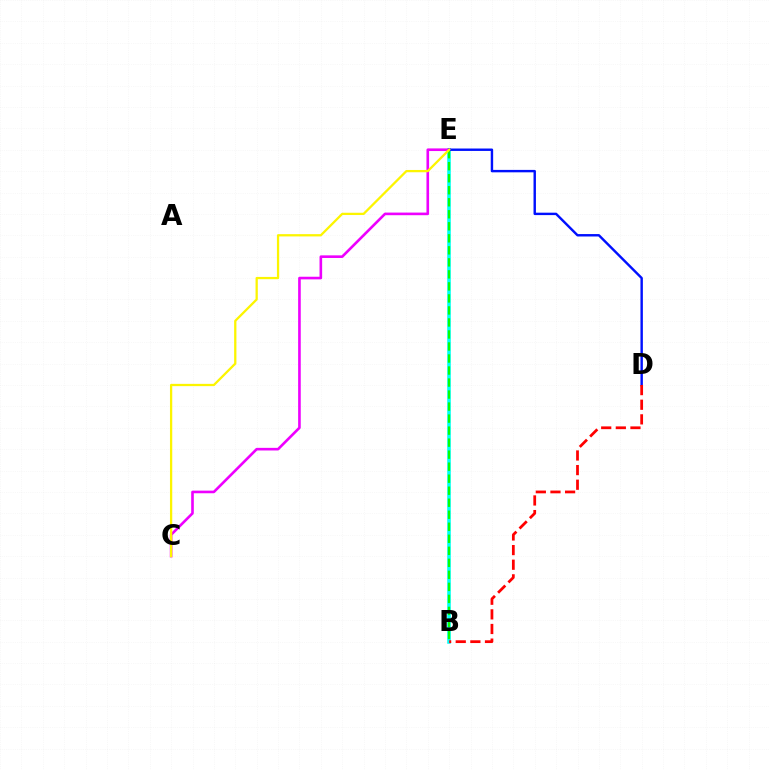{('B', 'E'): [{'color': '#00fff6', 'line_style': 'solid', 'thickness': 2.57}, {'color': '#08ff00', 'line_style': 'dashed', 'thickness': 1.63}], ('C', 'E'): [{'color': '#ee00ff', 'line_style': 'solid', 'thickness': 1.89}, {'color': '#fcf500', 'line_style': 'solid', 'thickness': 1.64}], ('D', 'E'): [{'color': '#0010ff', 'line_style': 'solid', 'thickness': 1.74}], ('B', 'D'): [{'color': '#ff0000', 'line_style': 'dashed', 'thickness': 1.99}]}